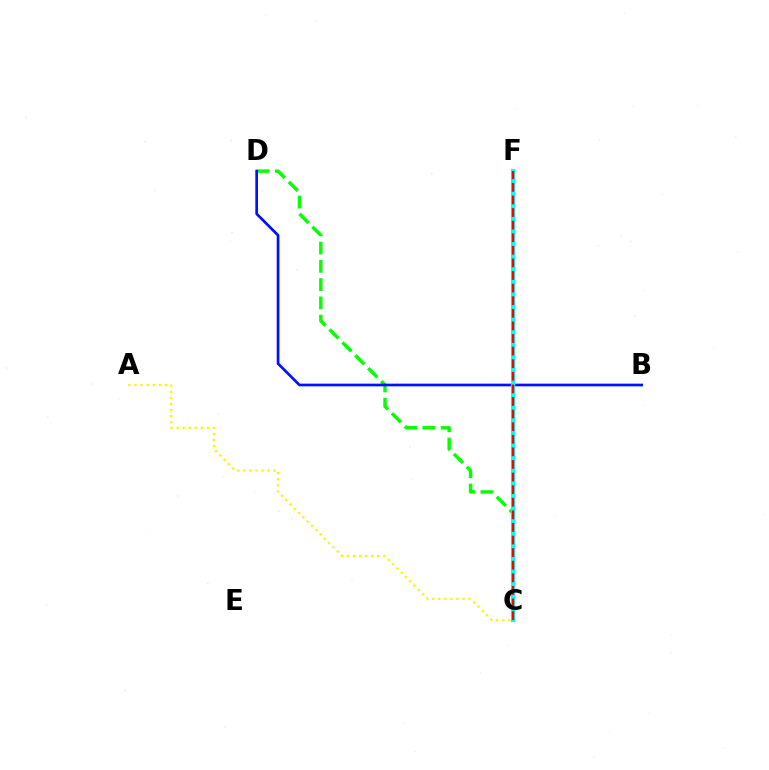{('C', 'F'): [{'color': '#ee00ff', 'line_style': 'dashed', 'thickness': 2.87}, {'color': '#00fff6', 'line_style': 'solid', 'thickness': 3.0}, {'color': '#ff0000', 'line_style': 'dashed', 'thickness': 1.71}], ('C', 'D'): [{'color': '#08ff00', 'line_style': 'dashed', 'thickness': 2.48}], ('B', 'D'): [{'color': '#0010ff', 'line_style': 'solid', 'thickness': 1.93}], ('A', 'C'): [{'color': '#fcf500', 'line_style': 'dotted', 'thickness': 1.65}]}